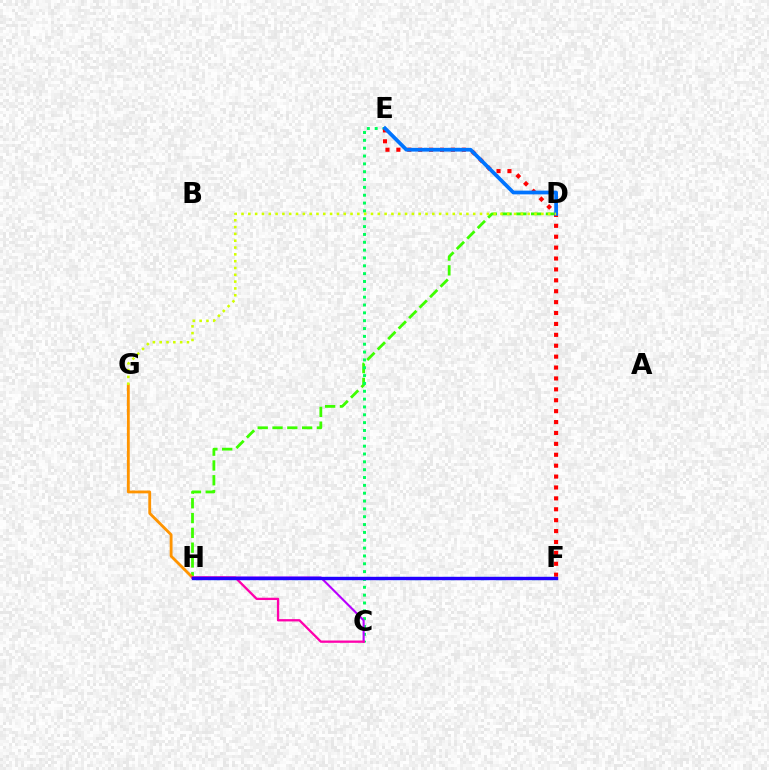{('D', 'H'): [{'color': '#3dff00', 'line_style': 'dashed', 'thickness': 2.01}], ('C', 'E'): [{'color': '#00ff5c', 'line_style': 'dotted', 'thickness': 2.13}], ('C', 'H'): [{'color': '#b900ff', 'line_style': 'solid', 'thickness': 1.52}, {'color': '#ff00ac', 'line_style': 'solid', 'thickness': 1.66}], ('G', 'H'): [{'color': '#ff9400', 'line_style': 'solid', 'thickness': 2.04}], ('E', 'F'): [{'color': '#ff0000', 'line_style': 'dotted', 'thickness': 2.96}], ('F', 'H'): [{'color': '#00fff6', 'line_style': 'dashed', 'thickness': 2.29}, {'color': '#2500ff', 'line_style': 'solid', 'thickness': 2.42}], ('D', 'E'): [{'color': '#0074ff', 'line_style': 'solid', 'thickness': 2.69}], ('D', 'G'): [{'color': '#d1ff00', 'line_style': 'dotted', 'thickness': 1.85}]}